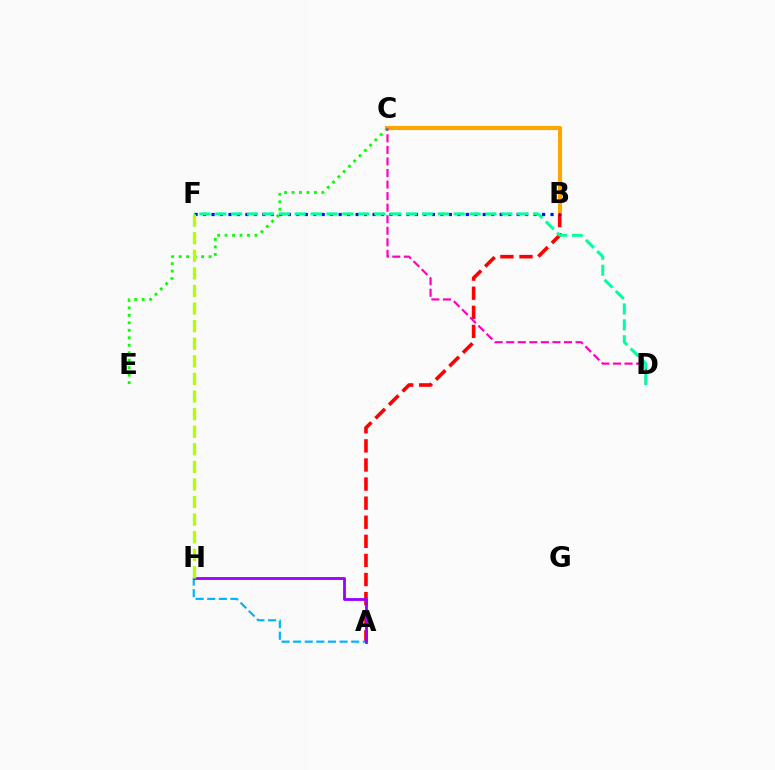{('B', 'C'): [{'color': '#ffa500', 'line_style': 'solid', 'thickness': 2.97}], ('A', 'B'): [{'color': '#ff0000', 'line_style': 'dashed', 'thickness': 2.59}], ('C', 'E'): [{'color': '#08ff00', 'line_style': 'dotted', 'thickness': 2.03}], ('A', 'H'): [{'color': '#00b5ff', 'line_style': 'dashed', 'thickness': 1.58}, {'color': '#9b00ff', 'line_style': 'solid', 'thickness': 2.02}], ('B', 'F'): [{'color': '#0010ff', 'line_style': 'dotted', 'thickness': 2.3}], ('C', 'D'): [{'color': '#ff00bd', 'line_style': 'dashed', 'thickness': 1.57}], ('D', 'F'): [{'color': '#00ff9d', 'line_style': 'dashed', 'thickness': 2.16}], ('F', 'H'): [{'color': '#b3ff00', 'line_style': 'dashed', 'thickness': 2.39}]}